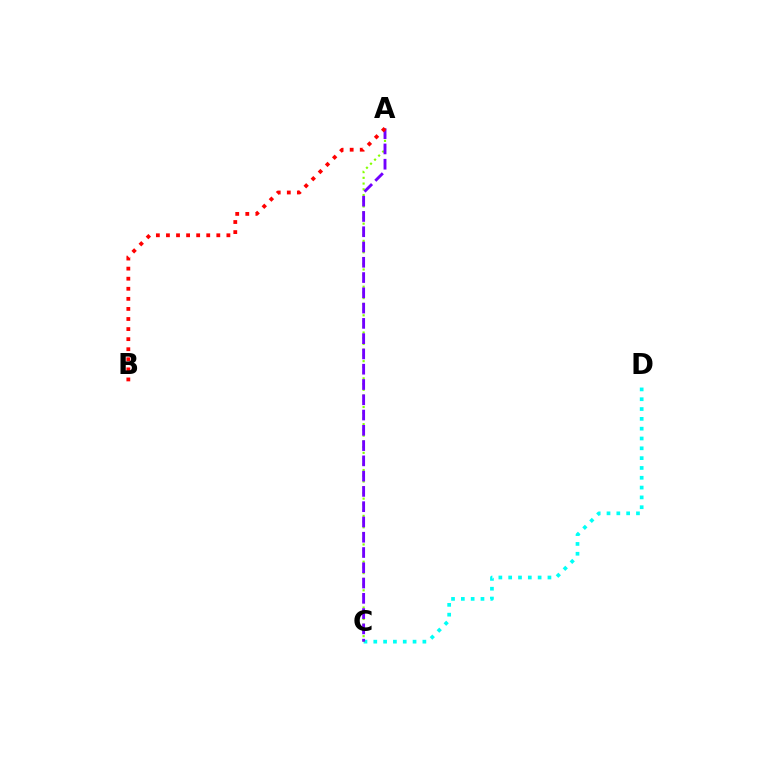{('C', 'D'): [{'color': '#00fff6', 'line_style': 'dotted', 'thickness': 2.67}], ('A', 'C'): [{'color': '#84ff00', 'line_style': 'dotted', 'thickness': 1.56}, {'color': '#7200ff', 'line_style': 'dashed', 'thickness': 2.08}], ('A', 'B'): [{'color': '#ff0000', 'line_style': 'dotted', 'thickness': 2.74}]}